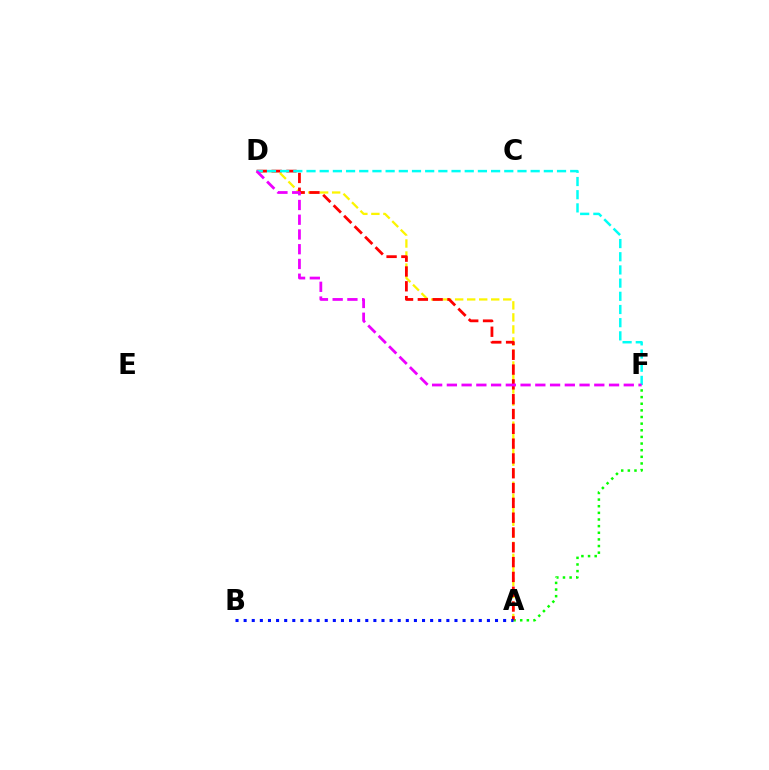{('A', 'F'): [{'color': '#08ff00', 'line_style': 'dotted', 'thickness': 1.8}], ('A', 'D'): [{'color': '#fcf500', 'line_style': 'dashed', 'thickness': 1.63}, {'color': '#ff0000', 'line_style': 'dashed', 'thickness': 2.01}], ('A', 'B'): [{'color': '#0010ff', 'line_style': 'dotted', 'thickness': 2.2}], ('D', 'F'): [{'color': '#00fff6', 'line_style': 'dashed', 'thickness': 1.79}, {'color': '#ee00ff', 'line_style': 'dashed', 'thickness': 2.0}]}